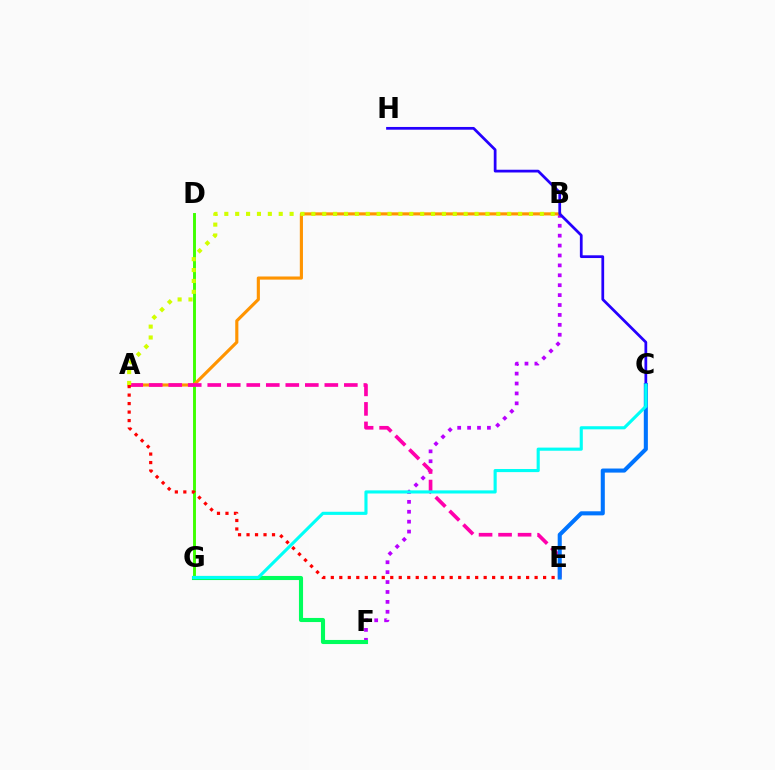{('D', 'G'): [{'color': '#3dff00', 'line_style': 'solid', 'thickness': 2.1}], ('B', 'F'): [{'color': '#b900ff', 'line_style': 'dotted', 'thickness': 2.69}], ('A', 'B'): [{'color': '#ff9400', 'line_style': 'solid', 'thickness': 2.26}, {'color': '#d1ff00', 'line_style': 'dotted', 'thickness': 2.96}], ('A', 'E'): [{'color': '#ff00ac', 'line_style': 'dashed', 'thickness': 2.65}, {'color': '#ff0000', 'line_style': 'dotted', 'thickness': 2.31}], ('C', 'E'): [{'color': '#0074ff', 'line_style': 'solid', 'thickness': 2.93}], ('C', 'H'): [{'color': '#2500ff', 'line_style': 'solid', 'thickness': 1.98}], ('F', 'G'): [{'color': '#00ff5c', 'line_style': 'solid', 'thickness': 2.96}], ('C', 'G'): [{'color': '#00fff6', 'line_style': 'solid', 'thickness': 2.25}]}